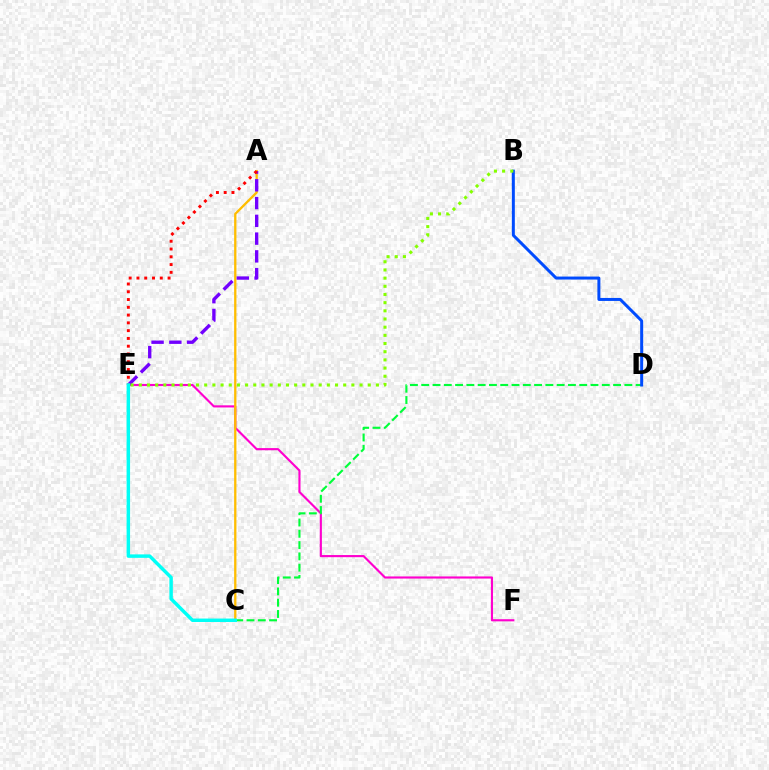{('E', 'F'): [{'color': '#ff00cf', 'line_style': 'solid', 'thickness': 1.54}], ('C', 'D'): [{'color': '#00ff39', 'line_style': 'dashed', 'thickness': 1.53}], ('A', 'C'): [{'color': '#ffbd00', 'line_style': 'solid', 'thickness': 1.66}], ('A', 'E'): [{'color': '#7200ff', 'line_style': 'dashed', 'thickness': 2.41}, {'color': '#ff0000', 'line_style': 'dotted', 'thickness': 2.11}], ('B', 'D'): [{'color': '#004bff', 'line_style': 'solid', 'thickness': 2.15}], ('B', 'E'): [{'color': '#84ff00', 'line_style': 'dotted', 'thickness': 2.22}], ('C', 'E'): [{'color': '#00fff6', 'line_style': 'solid', 'thickness': 2.49}]}